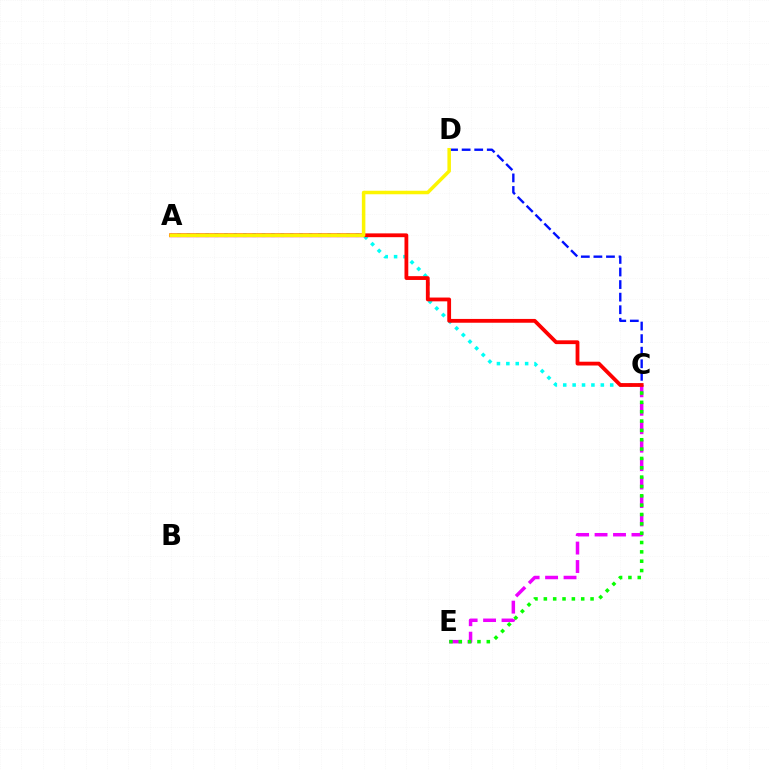{('C', 'E'): [{'color': '#ee00ff', 'line_style': 'dashed', 'thickness': 2.51}, {'color': '#08ff00', 'line_style': 'dotted', 'thickness': 2.54}], ('A', 'C'): [{'color': '#00fff6', 'line_style': 'dotted', 'thickness': 2.55}, {'color': '#ff0000', 'line_style': 'solid', 'thickness': 2.74}], ('C', 'D'): [{'color': '#0010ff', 'line_style': 'dashed', 'thickness': 1.71}], ('A', 'D'): [{'color': '#fcf500', 'line_style': 'solid', 'thickness': 2.53}]}